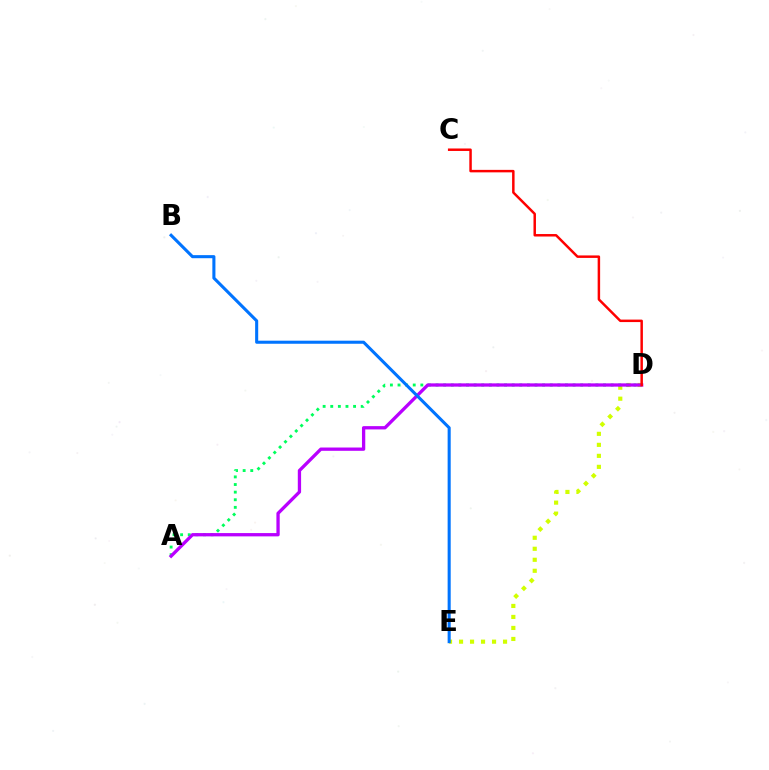{('D', 'E'): [{'color': '#d1ff00', 'line_style': 'dotted', 'thickness': 2.99}], ('A', 'D'): [{'color': '#00ff5c', 'line_style': 'dotted', 'thickness': 2.07}, {'color': '#b900ff', 'line_style': 'solid', 'thickness': 2.37}], ('B', 'E'): [{'color': '#0074ff', 'line_style': 'solid', 'thickness': 2.21}], ('C', 'D'): [{'color': '#ff0000', 'line_style': 'solid', 'thickness': 1.79}]}